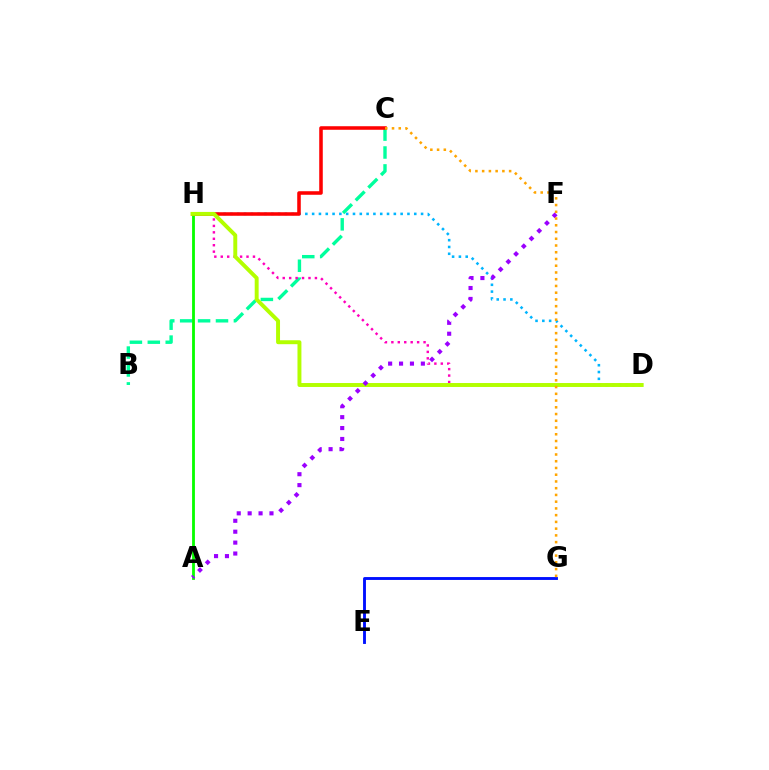{('E', 'G'): [{'color': '#0010ff', 'line_style': 'solid', 'thickness': 2.07}], ('B', 'C'): [{'color': '#00ff9d', 'line_style': 'dashed', 'thickness': 2.43}], ('D', 'H'): [{'color': '#00b5ff', 'line_style': 'dotted', 'thickness': 1.85}, {'color': '#ff00bd', 'line_style': 'dotted', 'thickness': 1.75}, {'color': '#b3ff00', 'line_style': 'solid', 'thickness': 2.84}], ('A', 'H'): [{'color': '#08ff00', 'line_style': 'solid', 'thickness': 2.03}], ('C', 'H'): [{'color': '#ff0000', 'line_style': 'solid', 'thickness': 2.55}], ('A', 'F'): [{'color': '#9b00ff', 'line_style': 'dotted', 'thickness': 2.97}], ('C', 'G'): [{'color': '#ffa500', 'line_style': 'dotted', 'thickness': 1.83}]}